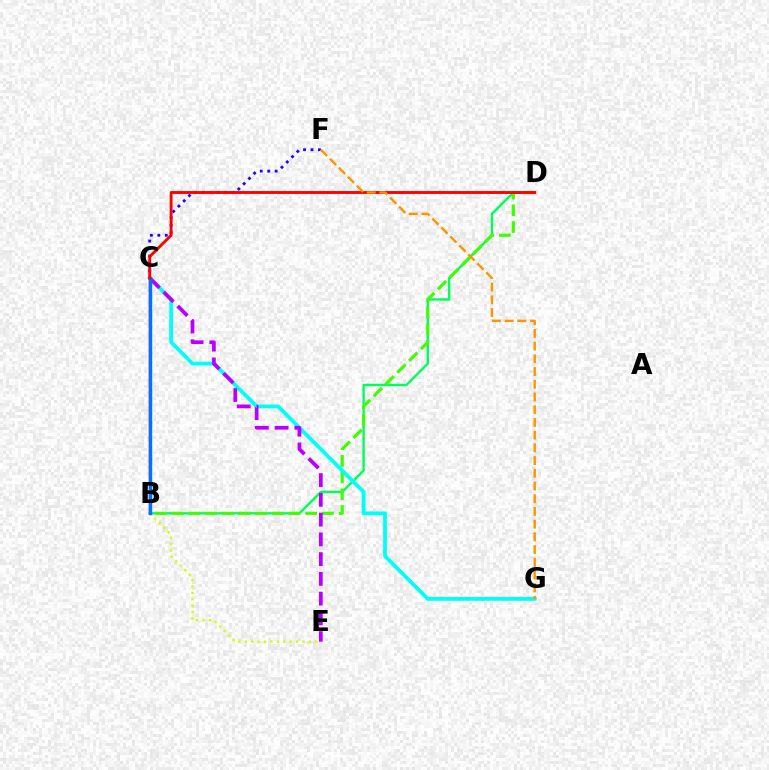{('B', 'E'): [{'color': '#d1ff00', 'line_style': 'dotted', 'thickness': 1.74}], ('B', 'D'): [{'color': '#00ff5c', 'line_style': 'solid', 'thickness': 1.72}, {'color': '#3dff00', 'line_style': 'dashed', 'thickness': 2.27}], ('B', 'C'): [{'color': '#ff00ac', 'line_style': 'solid', 'thickness': 1.79}, {'color': '#0074ff', 'line_style': 'solid', 'thickness': 2.44}], ('C', 'G'): [{'color': '#00fff6', 'line_style': 'solid', 'thickness': 2.72}], ('C', 'E'): [{'color': '#b900ff', 'line_style': 'dashed', 'thickness': 2.68}], ('C', 'F'): [{'color': '#2500ff', 'line_style': 'dotted', 'thickness': 2.02}], ('C', 'D'): [{'color': '#ff0000', 'line_style': 'solid', 'thickness': 2.08}], ('F', 'G'): [{'color': '#ff9400', 'line_style': 'dashed', 'thickness': 1.73}]}